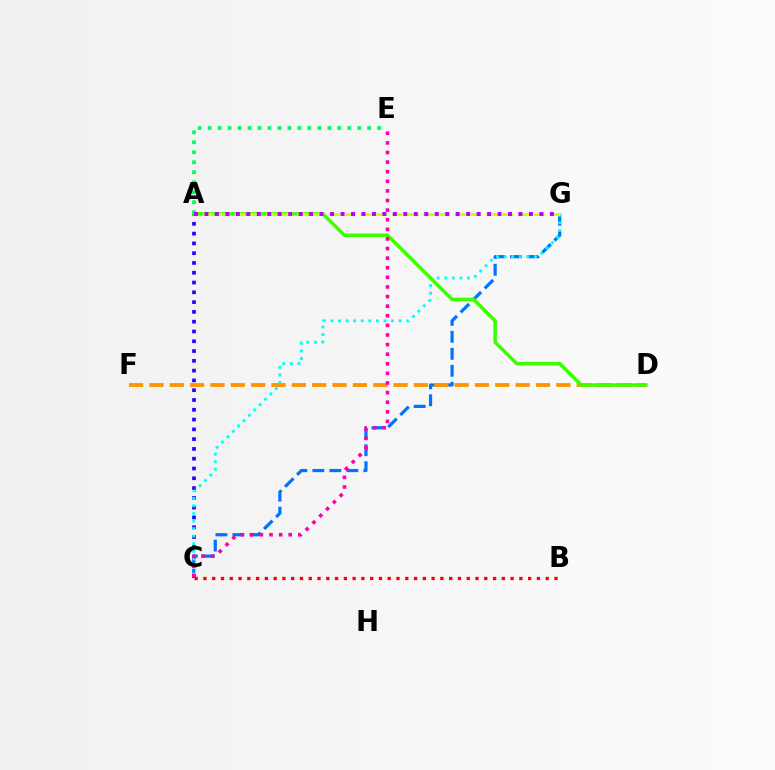{('A', 'C'): [{'color': '#2500ff', 'line_style': 'dotted', 'thickness': 2.66}], ('C', 'G'): [{'color': '#0074ff', 'line_style': 'dashed', 'thickness': 2.31}, {'color': '#00fff6', 'line_style': 'dotted', 'thickness': 2.06}], ('B', 'C'): [{'color': '#ff0000', 'line_style': 'dotted', 'thickness': 2.38}], ('D', 'F'): [{'color': '#ff9400', 'line_style': 'dashed', 'thickness': 2.76}], ('A', 'D'): [{'color': '#3dff00', 'line_style': 'solid', 'thickness': 2.56}], ('C', 'E'): [{'color': '#ff00ac', 'line_style': 'dotted', 'thickness': 2.61}], ('A', 'E'): [{'color': '#00ff5c', 'line_style': 'dotted', 'thickness': 2.71}], ('A', 'G'): [{'color': '#d1ff00', 'line_style': 'dashed', 'thickness': 2.14}, {'color': '#b900ff', 'line_style': 'dotted', 'thickness': 2.84}]}